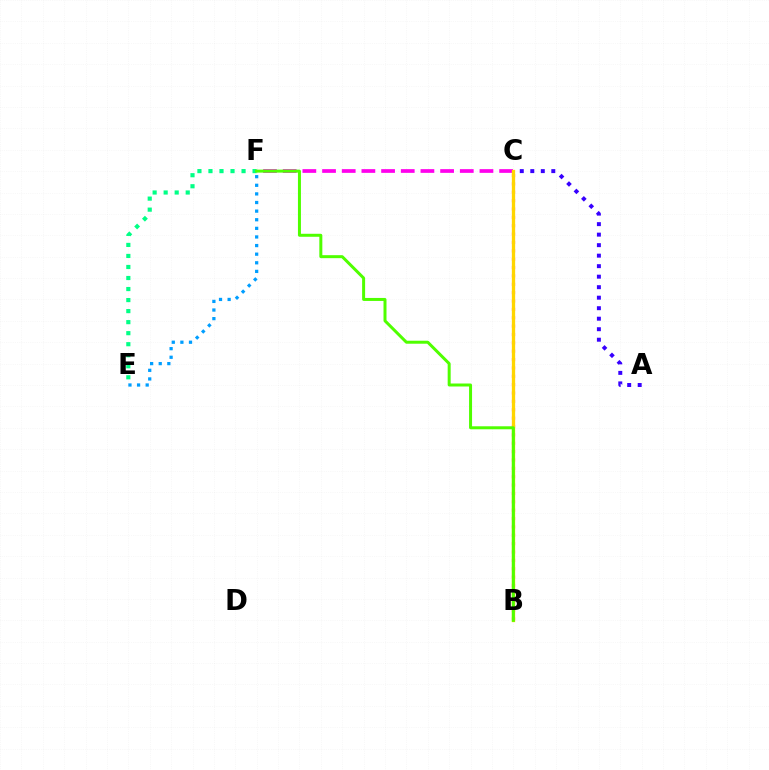{('B', 'C'): [{'color': '#ff0000', 'line_style': 'dotted', 'thickness': 2.27}, {'color': '#ffd500', 'line_style': 'solid', 'thickness': 2.38}], ('A', 'C'): [{'color': '#3700ff', 'line_style': 'dotted', 'thickness': 2.85}], ('C', 'F'): [{'color': '#ff00ed', 'line_style': 'dashed', 'thickness': 2.67}], ('E', 'F'): [{'color': '#00ff86', 'line_style': 'dotted', 'thickness': 3.0}, {'color': '#009eff', 'line_style': 'dotted', 'thickness': 2.34}], ('B', 'F'): [{'color': '#4fff00', 'line_style': 'solid', 'thickness': 2.16}]}